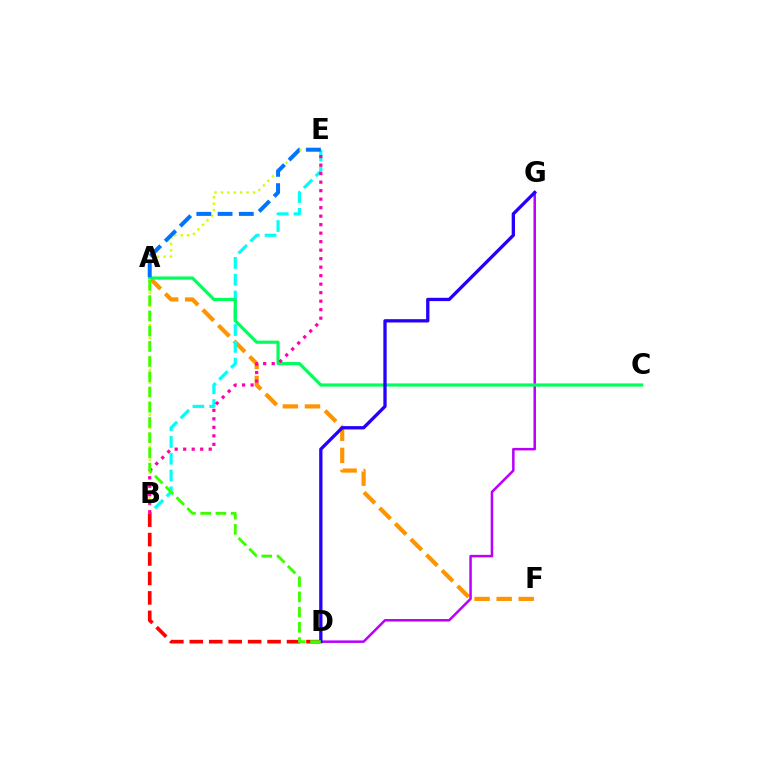{('A', 'F'): [{'color': '#ff9400', 'line_style': 'dashed', 'thickness': 3.0}], ('B', 'E'): [{'color': '#00fff6', 'line_style': 'dashed', 'thickness': 2.28}, {'color': '#d1ff00', 'line_style': 'dotted', 'thickness': 1.74}, {'color': '#ff00ac', 'line_style': 'dotted', 'thickness': 2.31}], ('B', 'D'): [{'color': '#ff0000', 'line_style': 'dashed', 'thickness': 2.64}], ('D', 'G'): [{'color': '#b900ff', 'line_style': 'solid', 'thickness': 1.8}, {'color': '#2500ff', 'line_style': 'solid', 'thickness': 2.38}], ('A', 'C'): [{'color': '#00ff5c', 'line_style': 'solid', 'thickness': 2.29}], ('A', 'D'): [{'color': '#3dff00', 'line_style': 'dashed', 'thickness': 2.07}], ('A', 'E'): [{'color': '#0074ff', 'line_style': 'dashed', 'thickness': 2.89}]}